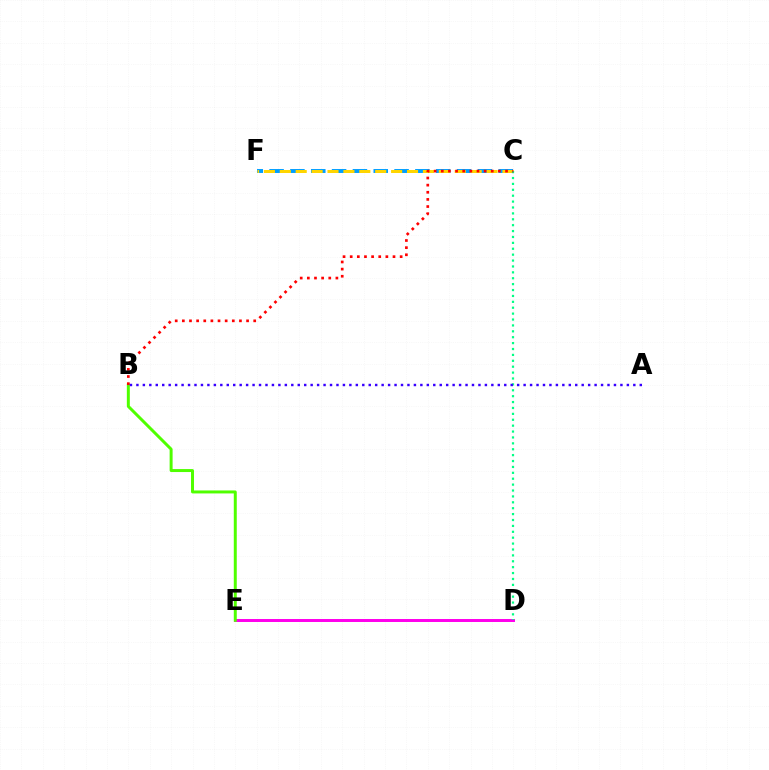{('C', 'F'): [{'color': '#009eff', 'line_style': 'dashed', 'thickness': 2.83}, {'color': '#ffd500', 'line_style': 'dashed', 'thickness': 2.16}], ('D', 'E'): [{'color': '#ff00ed', 'line_style': 'solid', 'thickness': 2.14}], ('B', 'E'): [{'color': '#4fff00', 'line_style': 'solid', 'thickness': 2.14}], ('C', 'D'): [{'color': '#00ff86', 'line_style': 'dotted', 'thickness': 1.6}], ('B', 'C'): [{'color': '#ff0000', 'line_style': 'dotted', 'thickness': 1.94}], ('A', 'B'): [{'color': '#3700ff', 'line_style': 'dotted', 'thickness': 1.75}]}